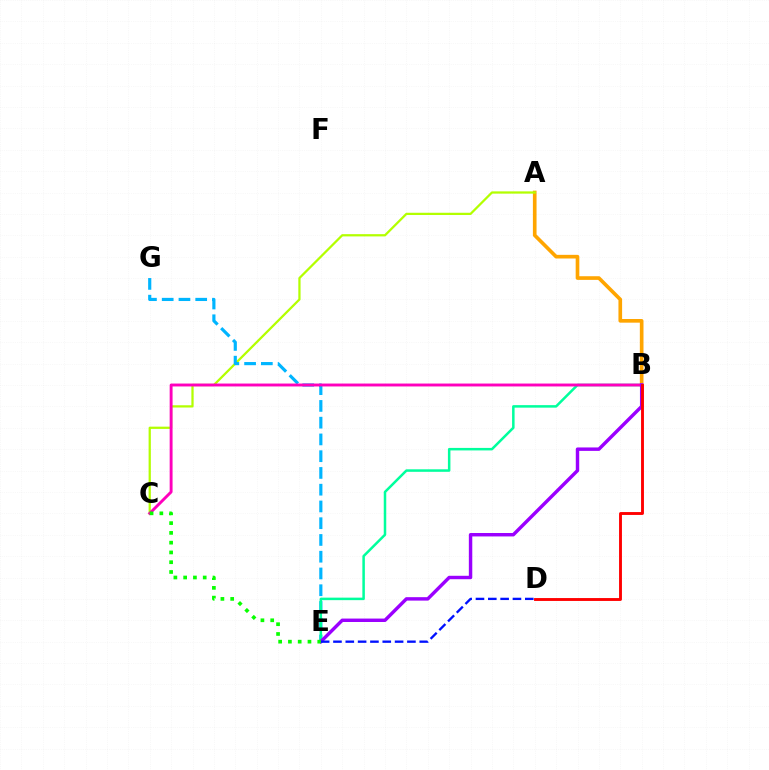{('A', 'B'): [{'color': '#ffa500', 'line_style': 'solid', 'thickness': 2.63}], ('A', 'C'): [{'color': '#b3ff00', 'line_style': 'solid', 'thickness': 1.62}], ('E', 'G'): [{'color': '#00b5ff', 'line_style': 'dashed', 'thickness': 2.28}], ('B', 'E'): [{'color': '#00ff9d', 'line_style': 'solid', 'thickness': 1.81}, {'color': '#9b00ff', 'line_style': 'solid', 'thickness': 2.47}], ('B', 'C'): [{'color': '#ff00bd', 'line_style': 'solid', 'thickness': 2.09}], ('D', 'E'): [{'color': '#0010ff', 'line_style': 'dashed', 'thickness': 1.67}], ('B', 'D'): [{'color': '#ff0000', 'line_style': 'solid', 'thickness': 2.08}], ('C', 'E'): [{'color': '#08ff00', 'line_style': 'dotted', 'thickness': 2.66}]}